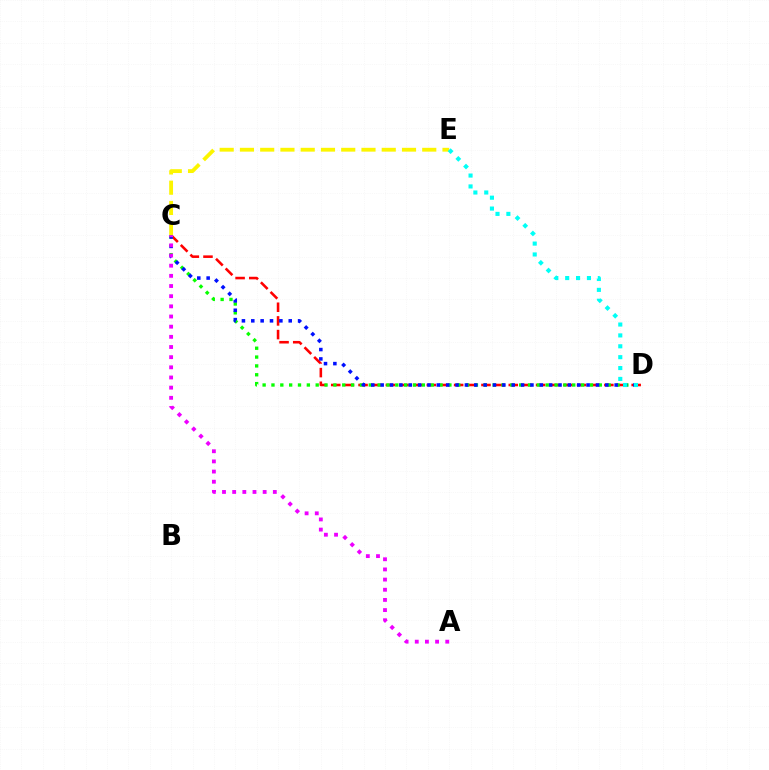{('C', 'D'): [{'color': '#ff0000', 'line_style': 'dashed', 'thickness': 1.86}, {'color': '#08ff00', 'line_style': 'dotted', 'thickness': 2.4}, {'color': '#0010ff', 'line_style': 'dotted', 'thickness': 2.54}], ('C', 'E'): [{'color': '#fcf500', 'line_style': 'dashed', 'thickness': 2.75}], ('D', 'E'): [{'color': '#00fff6', 'line_style': 'dotted', 'thickness': 2.96}], ('A', 'C'): [{'color': '#ee00ff', 'line_style': 'dotted', 'thickness': 2.76}]}